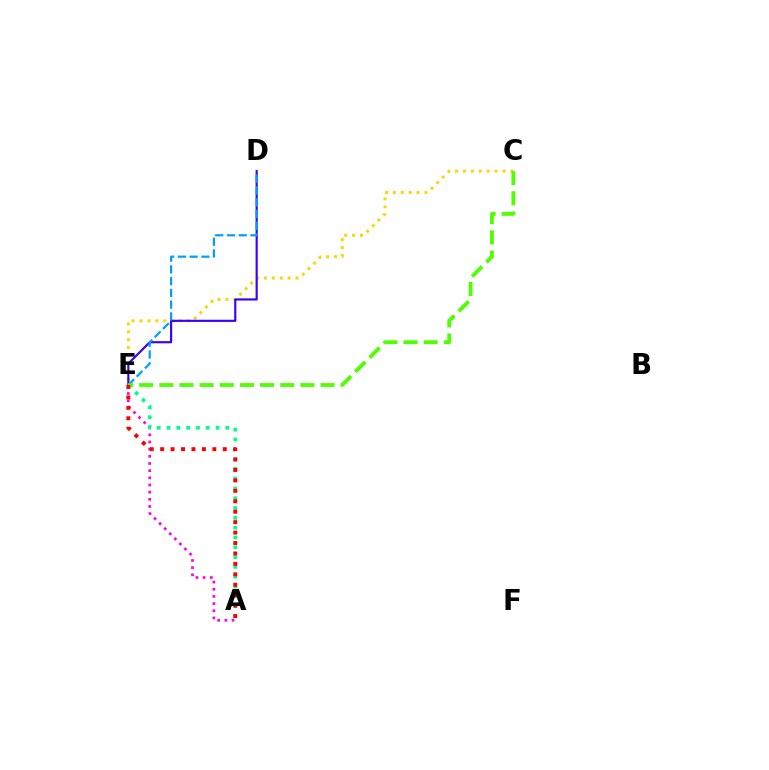{('A', 'E'): [{'color': '#ff00ed', 'line_style': 'dotted', 'thickness': 1.95}, {'color': '#00ff86', 'line_style': 'dotted', 'thickness': 2.66}, {'color': '#ff0000', 'line_style': 'dotted', 'thickness': 2.84}], ('C', 'E'): [{'color': '#ffd500', 'line_style': 'dotted', 'thickness': 2.14}, {'color': '#4fff00', 'line_style': 'dashed', 'thickness': 2.74}], ('D', 'E'): [{'color': '#3700ff', 'line_style': 'solid', 'thickness': 1.55}, {'color': '#009eff', 'line_style': 'dashed', 'thickness': 1.6}]}